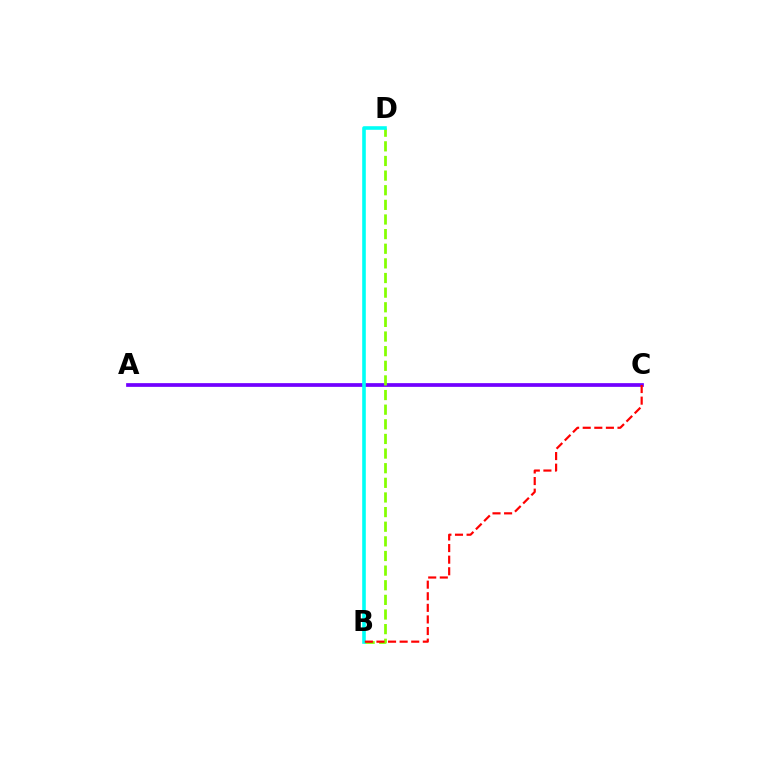{('A', 'C'): [{'color': '#7200ff', 'line_style': 'solid', 'thickness': 2.68}], ('B', 'D'): [{'color': '#84ff00', 'line_style': 'dashed', 'thickness': 1.99}, {'color': '#00fff6', 'line_style': 'solid', 'thickness': 2.6}], ('B', 'C'): [{'color': '#ff0000', 'line_style': 'dashed', 'thickness': 1.57}]}